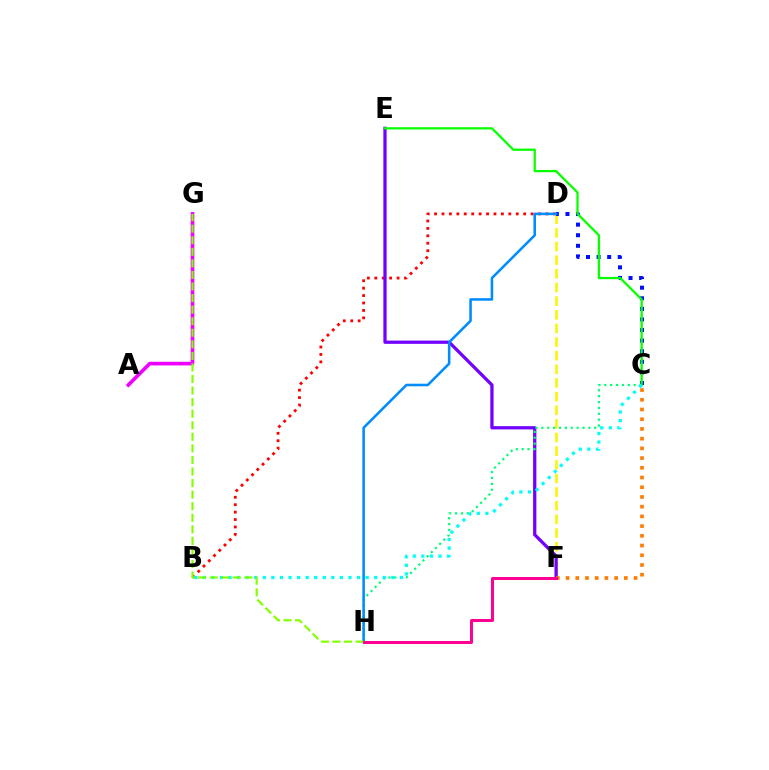{('D', 'F'): [{'color': '#fcf500', 'line_style': 'dashed', 'thickness': 1.85}], ('A', 'G'): [{'color': '#ee00ff', 'line_style': 'solid', 'thickness': 2.63}], ('B', 'D'): [{'color': '#ff0000', 'line_style': 'dotted', 'thickness': 2.02}], ('E', 'F'): [{'color': '#7200ff', 'line_style': 'solid', 'thickness': 2.35}], ('C', 'F'): [{'color': '#ff7c00', 'line_style': 'dotted', 'thickness': 2.64}], ('C', 'D'): [{'color': '#0010ff', 'line_style': 'dotted', 'thickness': 2.88}], ('C', 'H'): [{'color': '#00ff74', 'line_style': 'dotted', 'thickness': 1.6}], ('C', 'E'): [{'color': '#08ff00', 'line_style': 'solid', 'thickness': 1.64}], ('D', 'H'): [{'color': '#008cff', 'line_style': 'solid', 'thickness': 1.84}], ('B', 'C'): [{'color': '#00fff6', 'line_style': 'dotted', 'thickness': 2.33}], ('G', 'H'): [{'color': '#84ff00', 'line_style': 'dashed', 'thickness': 1.57}], ('F', 'H'): [{'color': '#ff0094', 'line_style': 'solid', 'thickness': 2.16}]}